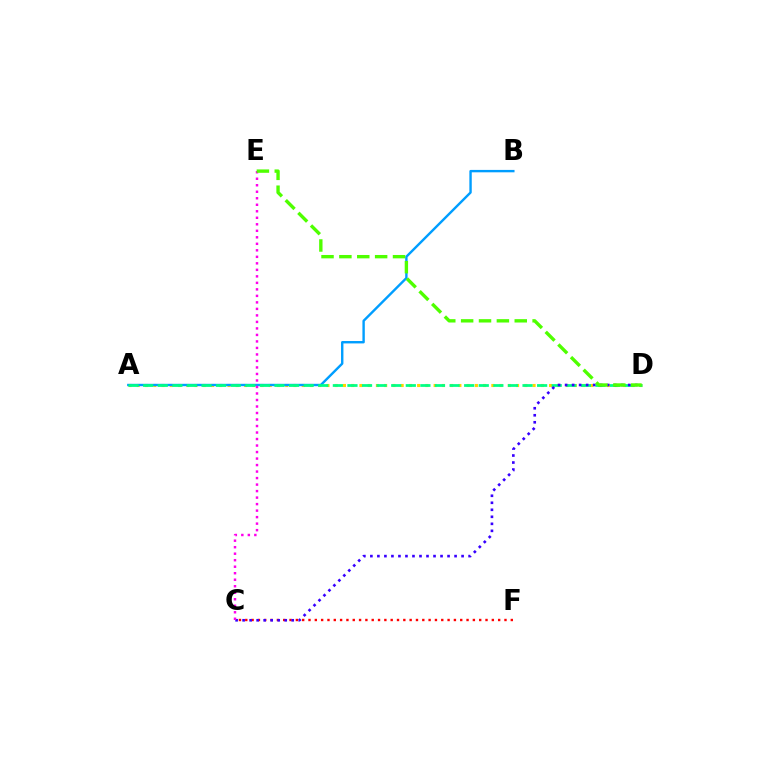{('A', 'D'): [{'color': '#ffd500', 'line_style': 'dotted', 'thickness': 2.24}, {'color': '#00ff86', 'line_style': 'dashed', 'thickness': 1.98}], ('A', 'B'): [{'color': '#009eff', 'line_style': 'solid', 'thickness': 1.73}], ('C', 'F'): [{'color': '#ff0000', 'line_style': 'dotted', 'thickness': 1.72}], ('C', 'D'): [{'color': '#3700ff', 'line_style': 'dotted', 'thickness': 1.91}], ('C', 'E'): [{'color': '#ff00ed', 'line_style': 'dotted', 'thickness': 1.77}], ('D', 'E'): [{'color': '#4fff00', 'line_style': 'dashed', 'thickness': 2.43}]}